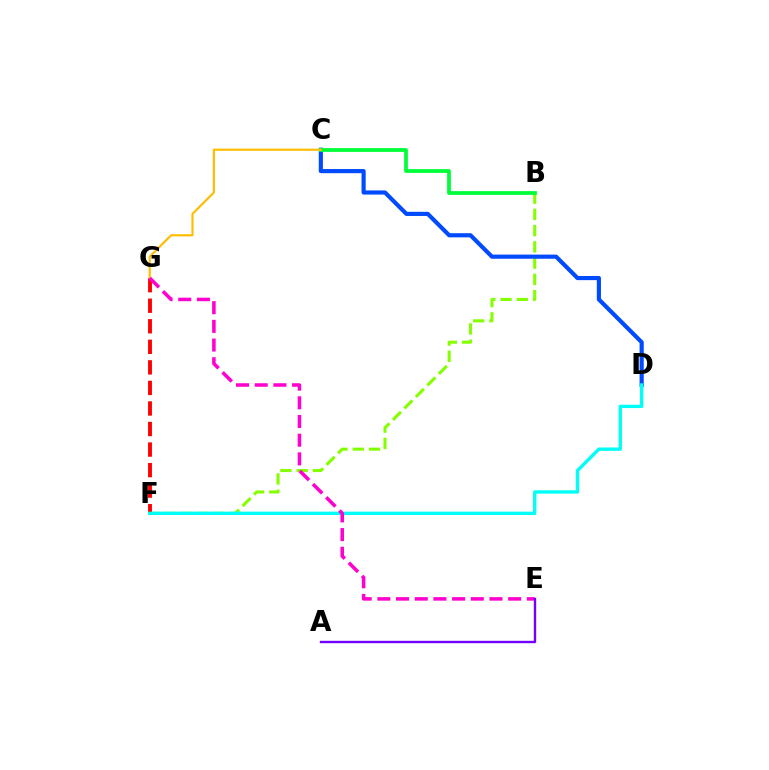{('B', 'F'): [{'color': '#84ff00', 'line_style': 'dashed', 'thickness': 2.21}], ('C', 'D'): [{'color': '#004bff', 'line_style': 'solid', 'thickness': 2.99}], ('F', 'G'): [{'color': '#ff0000', 'line_style': 'dashed', 'thickness': 2.79}], ('D', 'F'): [{'color': '#00fff6', 'line_style': 'solid', 'thickness': 2.42}], ('B', 'C'): [{'color': '#00ff39', 'line_style': 'solid', 'thickness': 2.72}], ('C', 'G'): [{'color': '#ffbd00', 'line_style': 'solid', 'thickness': 1.56}], ('E', 'G'): [{'color': '#ff00cf', 'line_style': 'dashed', 'thickness': 2.54}], ('A', 'E'): [{'color': '#7200ff', 'line_style': 'solid', 'thickness': 1.72}]}